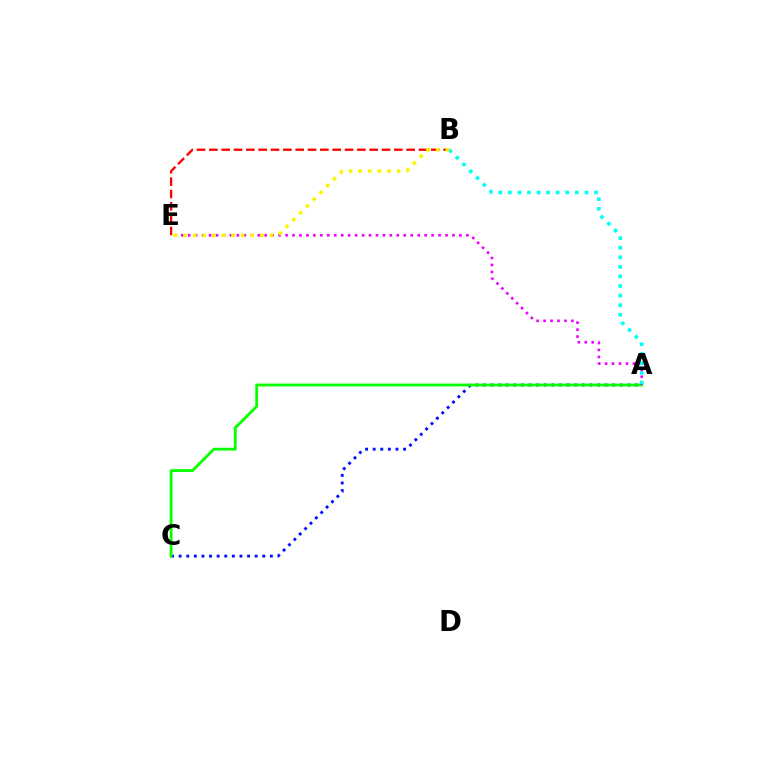{('A', 'C'): [{'color': '#0010ff', 'line_style': 'dotted', 'thickness': 2.07}, {'color': '#08ff00', 'line_style': 'solid', 'thickness': 2.03}], ('B', 'E'): [{'color': '#ff0000', 'line_style': 'dashed', 'thickness': 1.68}, {'color': '#fcf500', 'line_style': 'dotted', 'thickness': 2.61}], ('A', 'E'): [{'color': '#ee00ff', 'line_style': 'dotted', 'thickness': 1.89}], ('A', 'B'): [{'color': '#00fff6', 'line_style': 'dotted', 'thickness': 2.6}]}